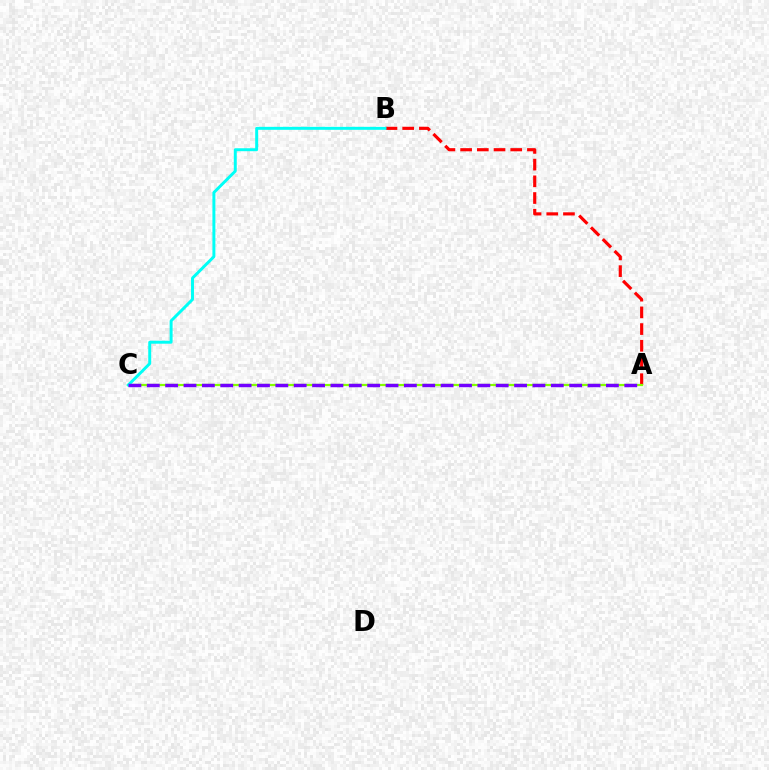{('A', 'B'): [{'color': '#ff0000', 'line_style': 'dashed', 'thickness': 2.27}], ('A', 'C'): [{'color': '#84ff00', 'line_style': 'solid', 'thickness': 1.59}, {'color': '#7200ff', 'line_style': 'dashed', 'thickness': 2.49}], ('B', 'C'): [{'color': '#00fff6', 'line_style': 'solid', 'thickness': 2.13}]}